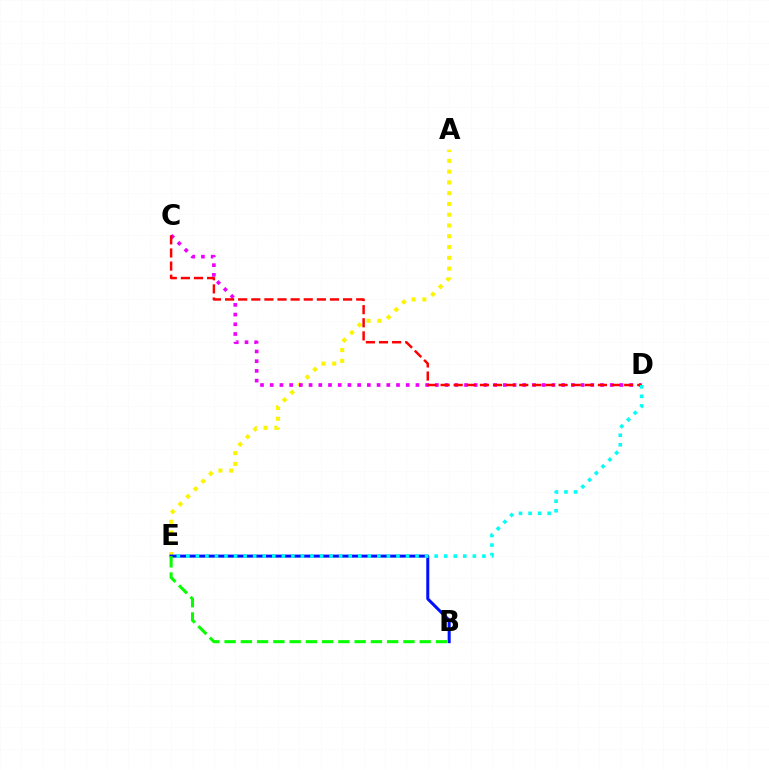{('A', 'E'): [{'color': '#fcf500', 'line_style': 'dotted', 'thickness': 2.93}], ('C', 'D'): [{'color': '#ee00ff', 'line_style': 'dotted', 'thickness': 2.64}, {'color': '#ff0000', 'line_style': 'dashed', 'thickness': 1.78}], ('B', 'E'): [{'color': '#0010ff', 'line_style': 'solid', 'thickness': 2.17}, {'color': '#08ff00', 'line_style': 'dashed', 'thickness': 2.21}], ('D', 'E'): [{'color': '#00fff6', 'line_style': 'dotted', 'thickness': 2.59}]}